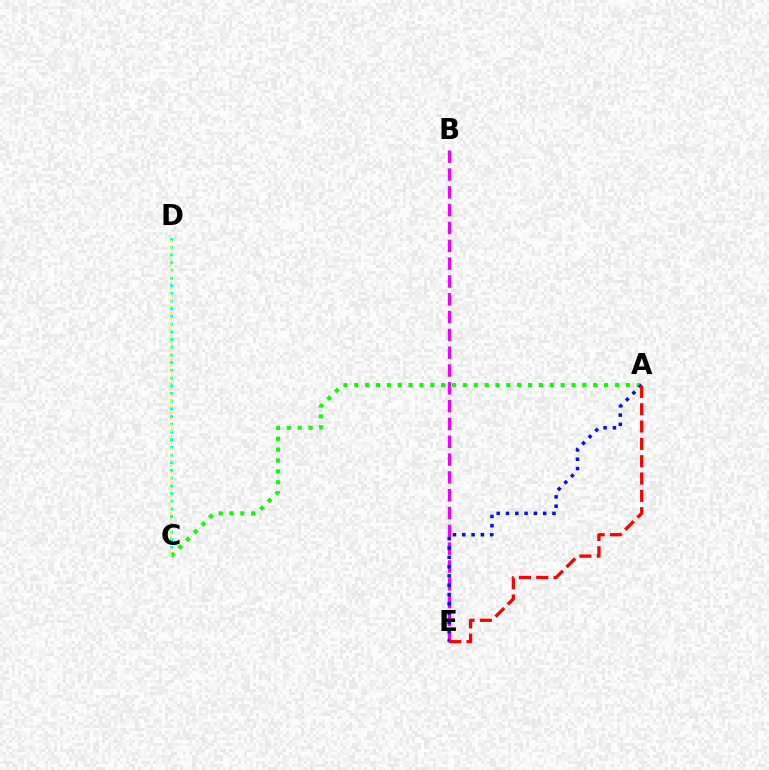{('C', 'D'): [{'color': '#00fff6', 'line_style': 'dotted', 'thickness': 2.09}, {'color': '#fcf500', 'line_style': 'dotted', 'thickness': 1.61}], ('A', 'C'): [{'color': '#08ff00', 'line_style': 'dotted', 'thickness': 2.95}], ('B', 'E'): [{'color': '#ee00ff', 'line_style': 'dashed', 'thickness': 2.42}], ('A', 'E'): [{'color': '#0010ff', 'line_style': 'dotted', 'thickness': 2.53}, {'color': '#ff0000', 'line_style': 'dashed', 'thickness': 2.35}]}